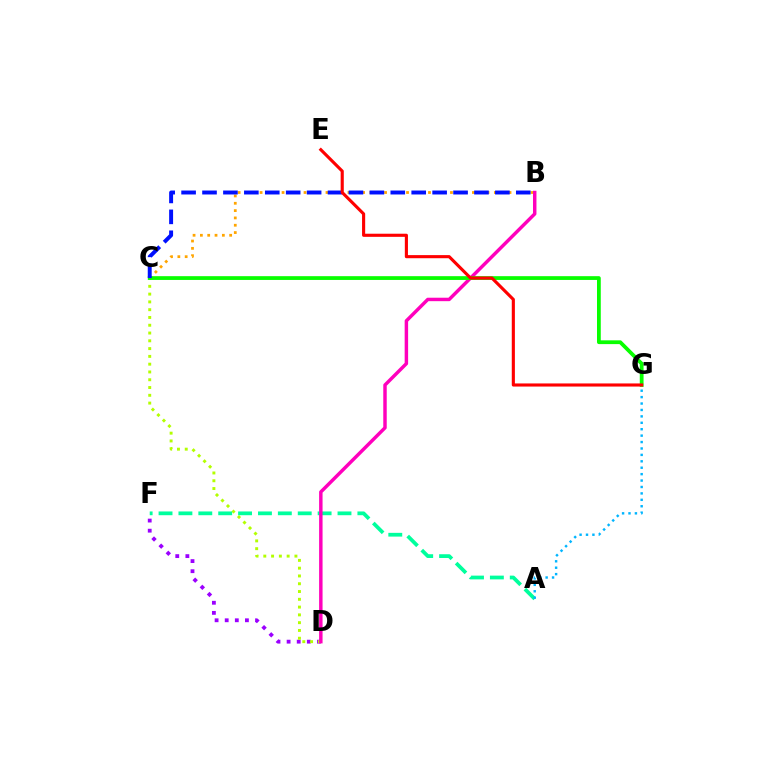{('D', 'F'): [{'color': '#9b00ff', 'line_style': 'dotted', 'thickness': 2.75}], ('C', 'D'): [{'color': '#b3ff00', 'line_style': 'dotted', 'thickness': 2.12}], ('A', 'F'): [{'color': '#00ff9d', 'line_style': 'dashed', 'thickness': 2.7}], ('A', 'G'): [{'color': '#00b5ff', 'line_style': 'dotted', 'thickness': 1.74}], ('B', 'C'): [{'color': '#ffa500', 'line_style': 'dotted', 'thickness': 1.99}, {'color': '#0010ff', 'line_style': 'dashed', 'thickness': 2.84}], ('B', 'D'): [{'color': '#ff00bd', 'line_style': 'solid', 'thickness': 2.49}], ('C', 'G'): [{'color': '#08ff00', 'line_style': 'solid', 'thickness': 2.72}], ('E', 'G'): [{'color': '#ff0000', 'line_style': 'solid', 'thickness': 2.25}]}